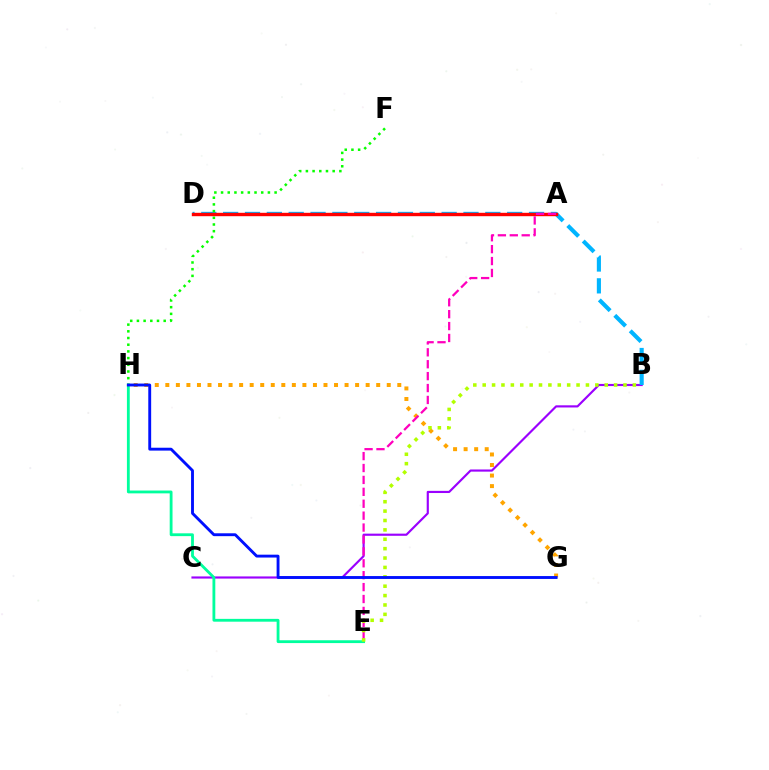{('B', 'C'): [{'color': '#9b00ff', 'line_style': 'solid', 'thickness': 1.56}], ('B', 'D'): [{'color': '#00b5ff', 'line_style': 'dashed', 'thickness': 2.97}], ('E', 'H'): [{'color': '#00ff9d', 'line_style': 'solid', 'thickness': 2.03}], ('F', 'H'): [{'color': '#08ff00', 'line_style': 'dotted', 'thickness': 1.82}], ('A', 'D'): [{'color': '#ff0000', 'line_style': 'solid', 'thickness': 2.44}], ('G', 'H'): [{'color': '#ffa500', 'line_style': 'dotted', 'thickness': 2.86}, {'color': '#0010ff', 'line_style': 'solid', 'thickness': 2.07}], ('A', 'E'): [{'color': '#ff00bd', 'line_style': 'dashed', 'thickness': 1.62}], ('B', 'E'): [{'color': '#b3ff00', 'line_style': 'dotted', 'thickness': 2.55}]}